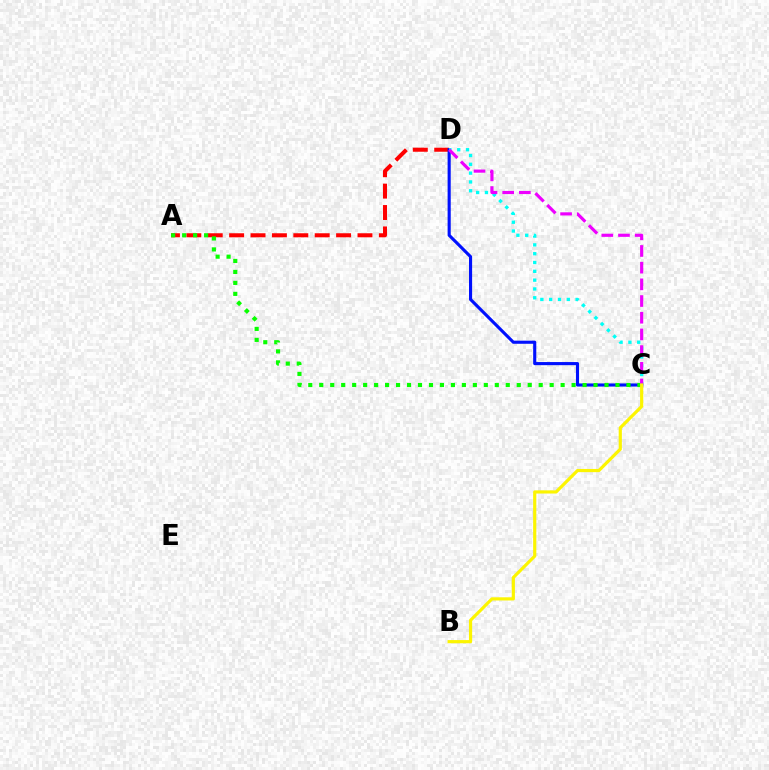{('A', 'D'): [{'color': '#ff0000', 'line_style': 'dashed', 'thickness': 2.91}], ('C', 'D'): [{'color': '#0010ff', 'line_style': 'solid', 'thickness': 2.24}, {'color': '#00fff6', 'line_style': 'dotted', 'thickness': 2.39}, {'color': '#ee00ff', 'line_style': 'dashed', 'thickness': 2.27}], ('A', 'C'): [{'color': '#08ff00', 'line_style': 'dotted', 'thickness': 2.98}], ('B', 'C'): [{'color': '#fcf500', 'line_style': 'solid', 'thickness': 2.29}]}